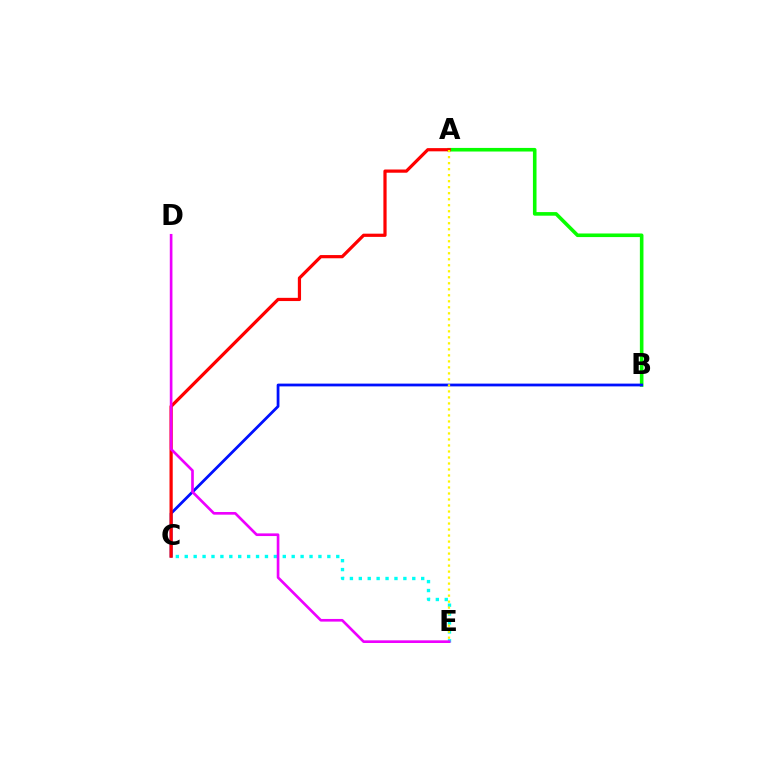{('A', 'B'): [{'color': '#08ff00', 'line_style': 'solid', 'thickness': 2.59}], ('B', 'C'): [{'color': '#0010ff', 'line_style': 'solid', 'thickness': 1.99}], ('A', 'C'): [{'color': '#ff0000', 'line_style': 'solid', 'thickness': 2.31}], ('C', 'E'): [{'color': '#00fff6', 'line_style': 'dotted', 'thickness': 2.42}], ('A', 'E'): [{'color': '#fcf500', 'line_style': 'dotted', 'thickness': 1.63}], ('D', 'E'): [{'color': '#ee00ff', 'line_style': 'solid', 'thickness': 1.92}]}